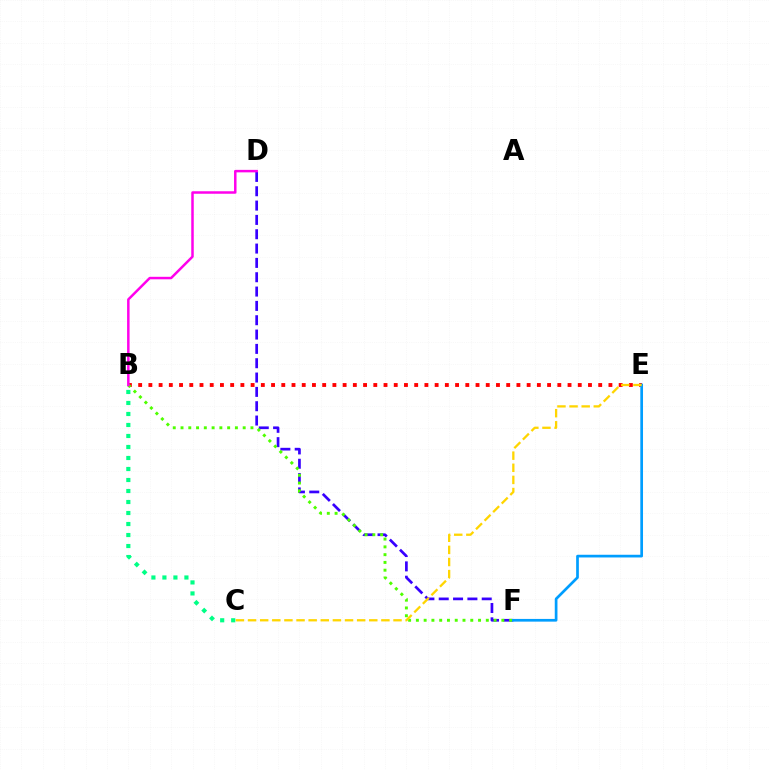{('B', 'E'): [{'color': '#ff0000', 'line_style': 'dotted', 'thickness': 2.78}], ('D', 'F'): [{'color': '#3700ff', 'line_style': 'dashed', 'thickness': 1.95}], ('B', 'F'): [{'color': '#4fff00', 'line_style': 'dotted', 'thickness': 2.11}], ('E', 'F'): [{'color': '#009eff', 'line_style': 'solid', 'thickness': 1.94}], ('B', 'D'): [{'color': '#ff00ed', 'line_style': 'solid', 'thickness': 1.79}], ('C', 'E'): [{'color': '#ffd500', 'line_style': 'dashed', 'thickness': 1.65}], ('B', 'C'): [{'color': '#00ff86', 'line_style': 'dotted', 'thickness': 2.99}]}